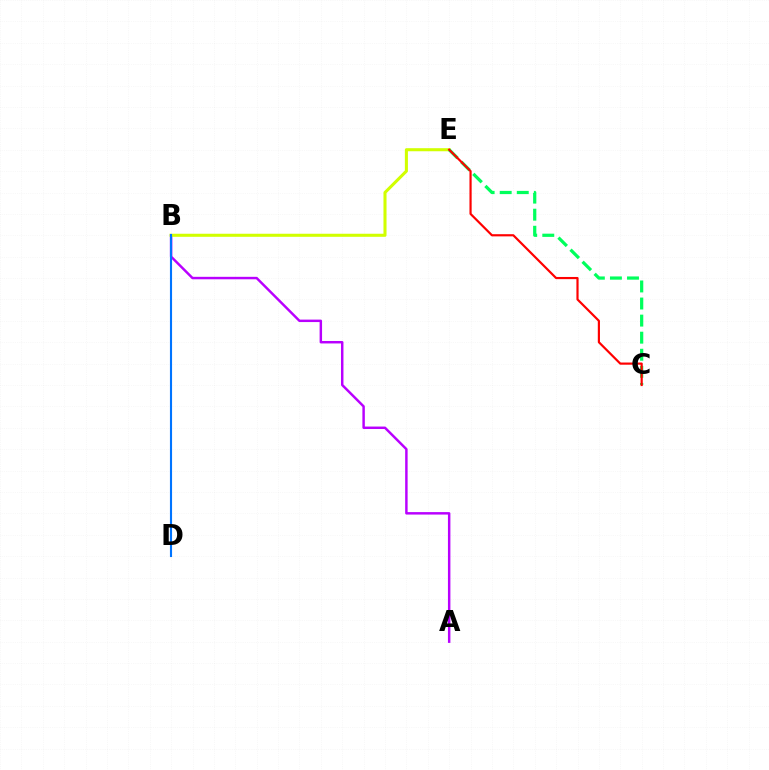{('A', 'B'): [{'color': '#b900ff', 'line_style': 'solid', 'thickness': 1.77}], ('B', 'E'): [{'color': '#d1ff00', 'line_style': 'solid', 'thickness': 2.2}], ('B', 'D'): [{'color': '#0074ff', 'line_style': 'solid', 'thickness': 1.53}], ('C', 'E'): [{'color': '#00ff5c', 'line_style': 'dashed', 'thickness': 2.32}, {'color': '#ff0000', 'line_style': 'solid', 'thickness': 1.57}]}